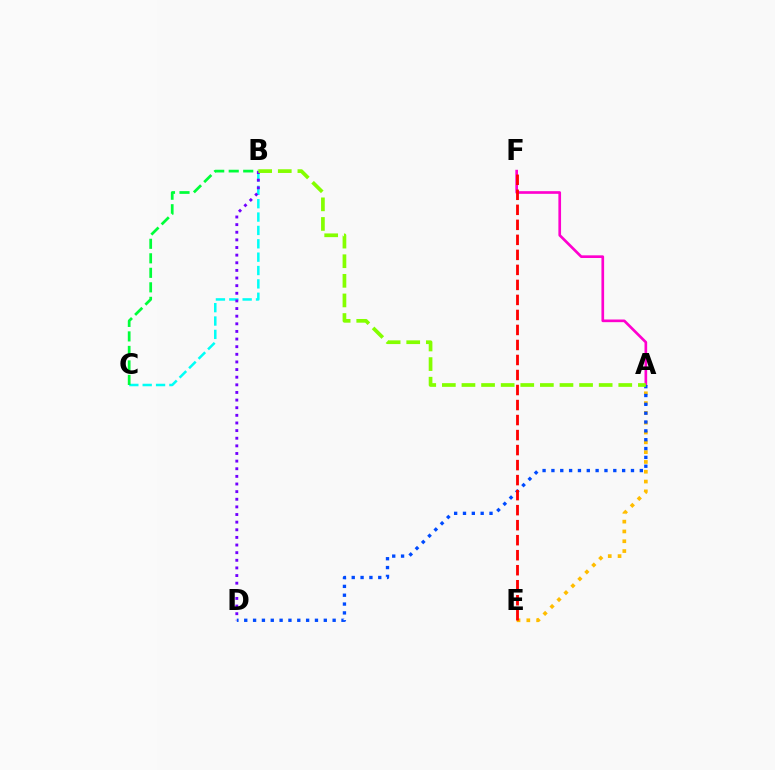{('A', 'F'): [{'color': '#ff00cf', 'line_style': 'solid', 'thickness': 1.92}], ('B', 'C'): [{'color': '#00fff6', 'line_style': 'dashed', 'thickness': 1.82}, {'color': '#00ff39', 'line_style': 'dashed', 'thickness': 1.97}], ('A', 'E'): [{'color': '#ffbd00', 'line_style': 'dotted', 'thickness': 2.66}], ('B', 'D'): [{'color': '#7200ff', 'line_style': 'dotted', 'thickness': 2.07}], ('A', 'D'): [{'color': '#004bff', 'line_style': 'dotted', 'thickness': 2.4}], ('A', 'B'): [{'color': '#84ff00', 'line_style': 'dashed', 'thickness': 2.66}], ('E', 'F'): [{'color': '#ff0000', 'line_style': 'dashed', 'thickness': 2.04}]}